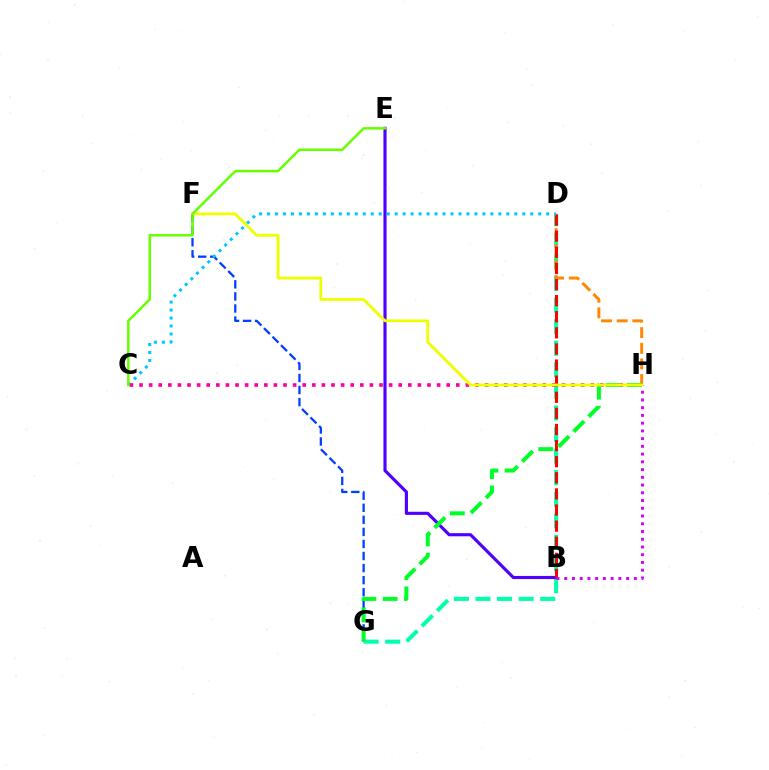{('F', 'G'): [{'color': '#003fff', 'line_style': 'dashed', 'thickness': 1.64}], ('D', 'G'): [{'color': '#00ffaf', 'line_style': 'dashed', 'thickness': 2.93}], ('B', 'E'): [{'color': '#4f00ff', 'line_style': 'solid', 'thickness': 2.26}], ('D', 'H'): [{'color': '#ff8800', 'line_style': 'dashed', 'thickness': 2.12}], ('B', 'D'): [{'color': '#ff0000', 'line_style': 'dashed', 'thickness': 2.19}], ('C', 'D'): [{'color': '#00c7ff', 'line_style': 'dotted', 'thickness': 2.17}], ('C', 'H'): [{'color': '#ff00a0', 'line_style': 'dotted', 'thickness': 2.61}], ('G', 'H'): [{'color': '#00ff27', 'line_style': 'dashed', 'thickness': 2.89}], ('B', 'H'): [{'color': '#d600ff', 'line_style': 'dotted', 'thickness': 2.1}], ('F', 'H'): [{'color': '#eeff00', 'line_style': 'solid', 'thickness': 2.04}], ('C', 'E'): [{'color': '#66ff00', 'line_style': 'solid', 'thickness': 1.8}]}